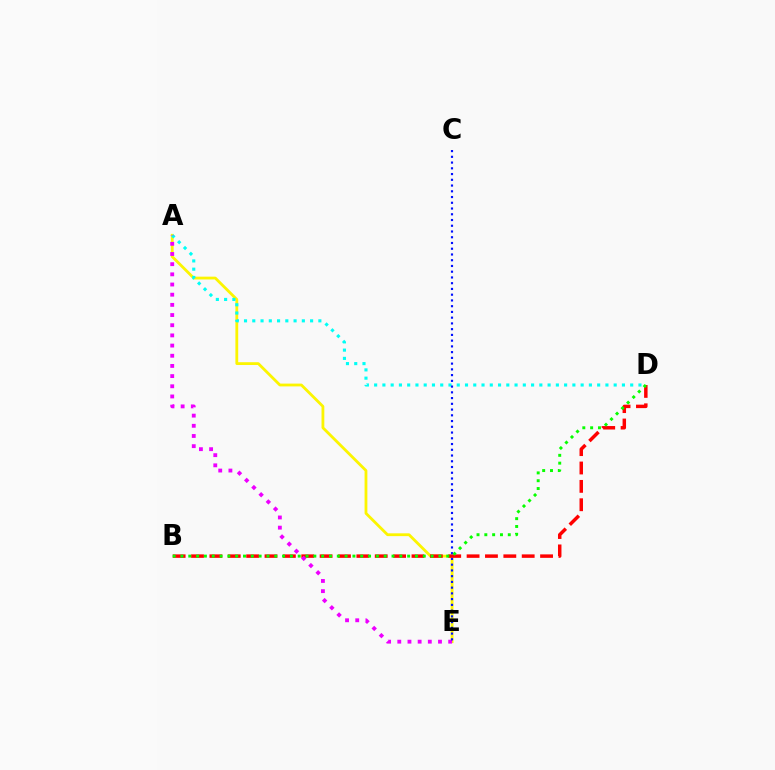{('A', 'E'): [{'color': '#fcf500', 'line_style': 'solid', 'thickness': 2.02}, {'color': '#ee00ff', 'line_style': 'dotted', 'thickness': 2.76}], ('A', 'D'): [{'color': '#00fff6', 'line_style': 'dotted', 'thickness': 2.24}], ('B', 'D'): [{'color': '#ff0000', 'line_style': 'dashed', 'thickness': 2.5}, {'color': '#08ff00', 'line_style': 'dotted', 'thickness': 2.12}], ('C', 'E'): [{'color': '#0010ff', 'line_style': 'dotted', 'thickness': 1.56}]}